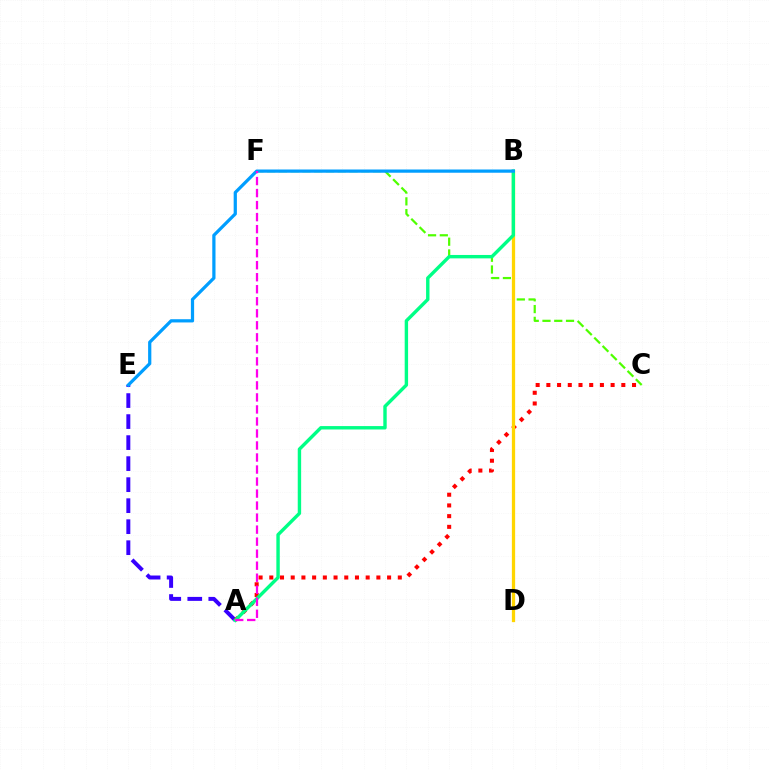{('C', 'F'): [{'color': '#4fff00', 'line_style': 'dashed', 'thickness': 1.6}], ('A', 'E'): [{'color': '#3700ff', 'line_style': 'dashed', 'thickness': 2.86}], ('A', 'C'): [{'color': '#ff0000', 'line_style': 'dotted', 'thickness': 2.91}], ('B', 'D'): [{'color': '#ffd500', 'line_style': 'solid', 'thickness': 2.36}], ('A', 'B'): [{'color': '#00ff86', 'line_style': 'solid', 'thickness': 2.45}], ('B', 'E'): [{'color': '#009eff', 'line_style': 'solid', 'thickness': 2.32}], ('A', 'F'): [{'color': '#ff00ed', 'line_style': 'dashed', 'thickness': 1.63}]}